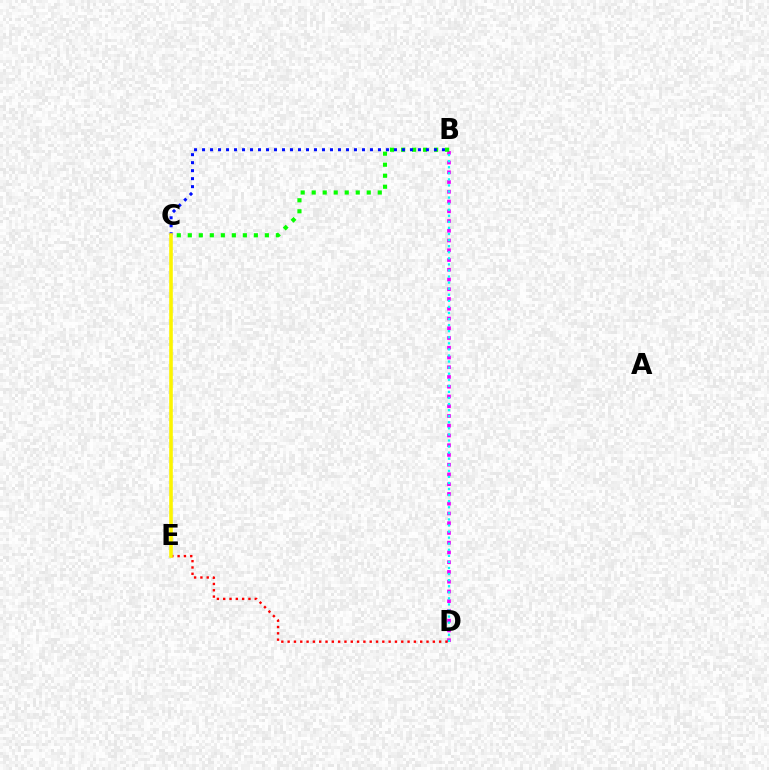{('B', 'D'): [{'color': '#ee00ff', 'line_style': 'dotted', 'thickness': 2.65}, {'color': '#00fff6', 'line_style': 'dotted', 'thickness': 1.65}], ('B', 'C'): [{'color': '#08ff00', 'line_style': 'dotted', 'thickness': 2.99}, {'color': '#0010ff', 'line_style': 'dotted', 'thickness': 2.17}], ('D', 'E'): [{'color': '#ff0000', 'line_style': 'dotted', 'thickness': 1.72}], ('C', 'E'): [{'color': '#fcf500', 'line_style': 'solid', 'thickness': 2.59}]}